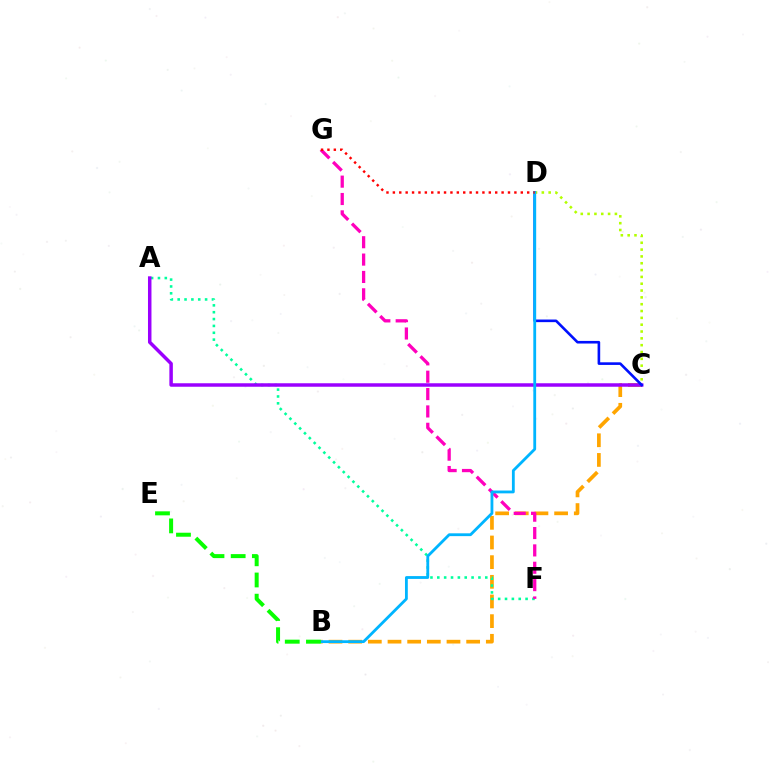{('B', 'C'): [{'color': '#ffa500', 'line_style': 'dashed', 'thickness': 2.67}], ('A', 'F'): [{'color': '#00ff9d', 'line_style': 'dotted', 'thickness': 1.86}], ('C', 'D'): [{'color': '#b3ff00', 'line_style': 'dotted', 'thickness': 1.86}, {'color': '#0010ff', 'line_style': 'solid', 'thickness': 1.89}], ('A', 'C'): [{'color': '#9b00ff', 'line_style': 'solid', 'thickness': 2.51}], ('F', 'G'): [{'color': '#ff00bd', 'line_style': 'dashed', 'thickness': 2.36}], ('B', 'D'): [{'color': '#00b5ff', 'line_style': 'solid', 'thickness': 2.03}], ('D', 'G'): [{'color': '#ff0000', 'line_style': 'dotted', 'thickness': 1.74}], ('B', 'E'): [{'color': '#08ff00', 'line_style': 'dashed', 'thickness': 2.88}]}